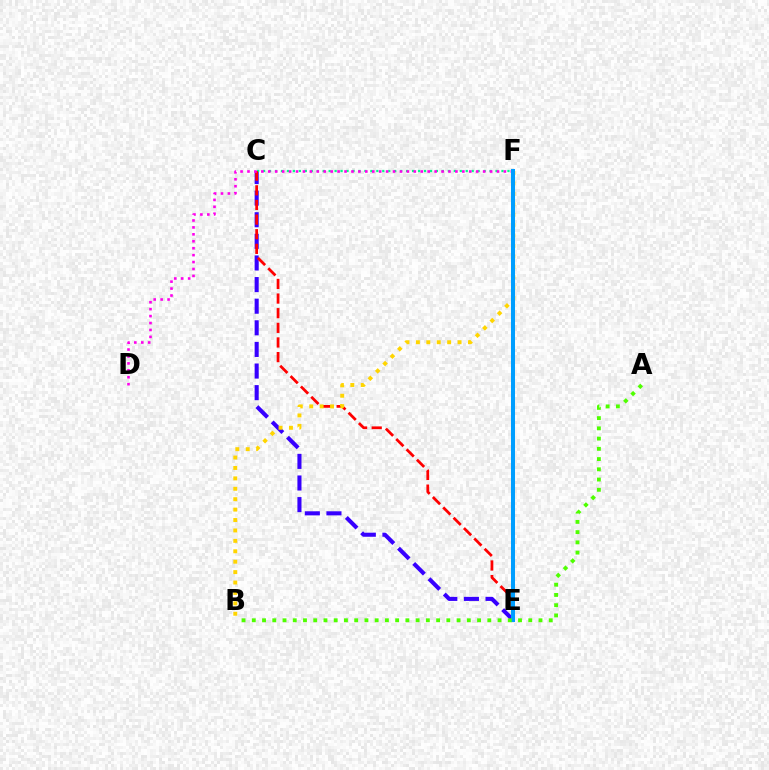{('C', 'E'): [{'color': '#3700ff', 'line_style': 'dashed', 'thickness': 2.94}, {'color': '#ff0000', 'line_style': 'dashed', 'thickness': 1.99}], ('C', 'F'): [{'color': '#00ff86', 'line_style': 'dotted', 'thickness': 1.62}], ('D', 'F'): [{'color': '#ff00ed', 'line_style': 'dotted', 'thickness': 1.88}], ('B', 'F'): [{'color': '#ffd500', 'line_style': 'dotted', 'thickness': 2.83}], ('E', 'F'): [{'color': '#009eff', 'line_style': 'solid', 'thickness': 2.9}], ('A', 'B'): [{'color': '#4fff00', 'line_style': 'dotted', 'thickness': 2.78}]}